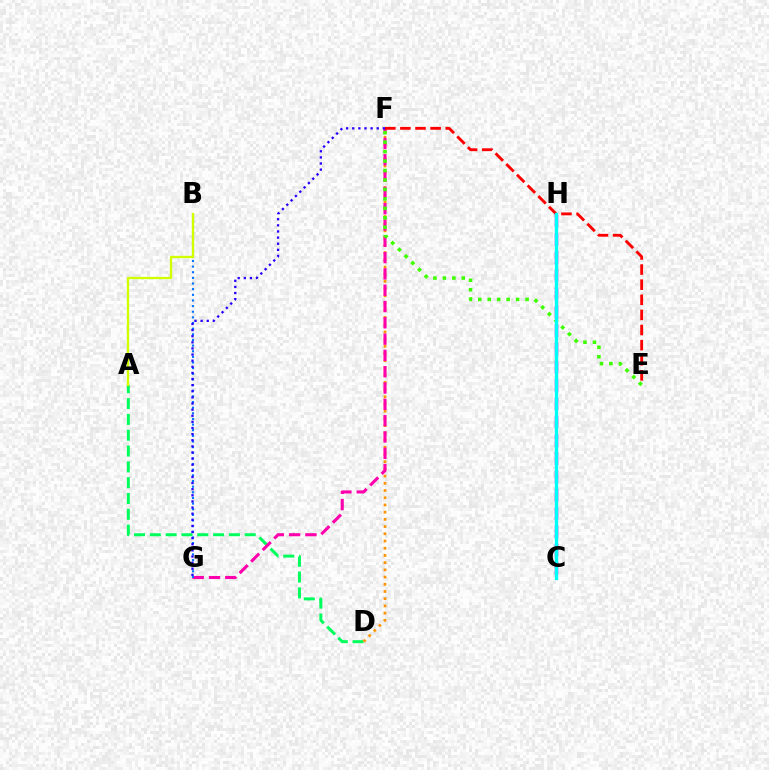{('A', 'D'): [{'color': '#00ff5c', 'line_style': 'dashed', 'thickness': 2.15}], ('D', 'F'): [{'color': '#ff9400', 'line_style': 'dotted', 'thickness': 1.96}], ('F', 'G'): [{'color': '#ff00ac', 'line_style': 'dashed', 'thickness': 2.22}, {'color': '#2500ff', 'line_style': 'dotted', 'thickness': 1.66}], ('B', 'G'): [{'color': '#0074ff', 'line_style': 'dotted', 'thickness': 1.53}], ('C', 'H'): [{'color': '#b900ff', 'line_style': 'dashed', 'thickness': 2.48}, {'color': '#00fff6', 'line_style': 'solid', 'thickness': 2.4}], ('A', 'B'): [{'color': '#d1ff00', 'line_style': 'solid', 'thickness': 1.68}], ('E', 'F'): [{'color': '#ff0000', 'line_style': 'dashed', 'thickness': 2.05}, {'color': '#3dff00', 'line_style': 'dotted', 'thickness': 2.57}]}